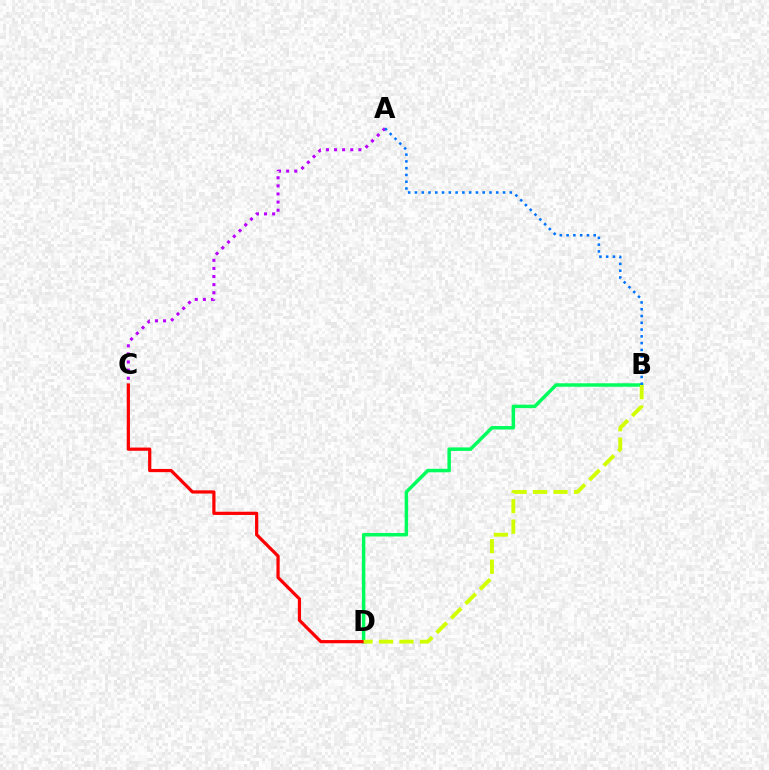{('B', 'D'): [{'color': '#00ff5c', 'line_style': 'solid', 'thickness': 2.5}, {'color': '#d1ff00', 'line_style': 'dashed', 'thickness': 2.78}], ('A', 'C'): [{'color': '#b900ff', 'line_style': 'dotted', 'thickness': 2.2}], ('C', 'D'): [{'color': '#ff0000', 'line_style': 'solid', 'thickness': 2.31}], ('A', 'B'): [{'color': '#0074ff', 'line_style': 'dotted', 'thickness': 1.84}]}